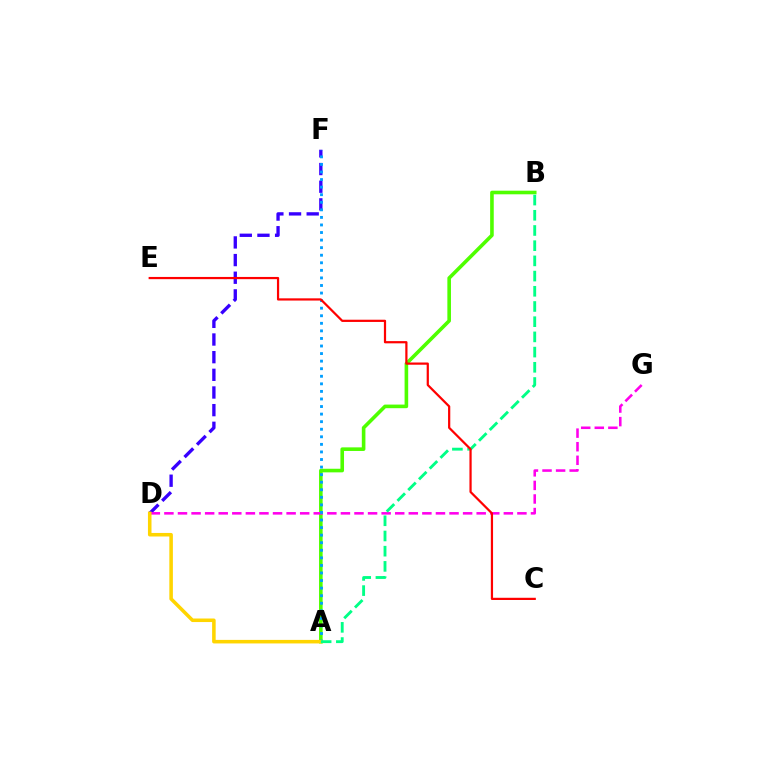{('D', 'F'): [{'color': '#3700ff', 'line_style': 'dashed', 'thickness': 2.4}], ('A', 'B'): [{'color': '#4fff00', 'line_style': 'solid', 'thickness': 2.59}, {'color': '#00ff86', 'line_style': 'dashed', 'thickness': 2.07}], ('D', 'G'): [{'color': '#ff00ed', 'line_style': 'dashed', 'thickness': 1.84}], ('A', 'F'): [{'color': '#009eff', 'line_style': 'dotted', 'thickness': 2.06}], ('A', 'D'): [{'color': '#ffd500', 'line_style': 'solid', 'thickness': 2.55}], ('C', 'E'): [{'color': '#ff0000', 'line_style': 'solid', 'thickness': 1.6}]}